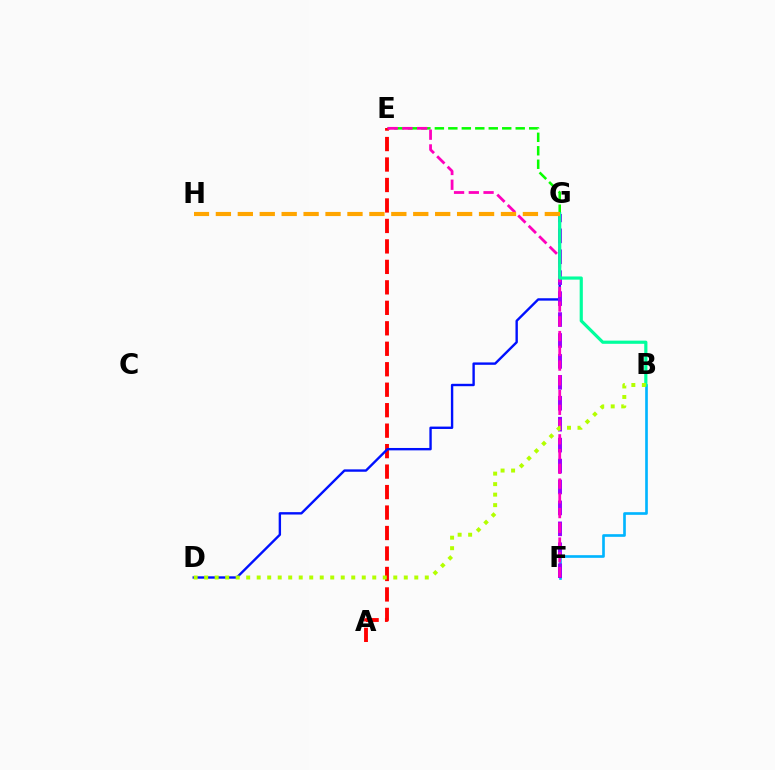{('E', 'G'): [{'color': '#08ff00', 'line_style': 'dashed', 'thickness': 1.83}], ('B', 'F'): [{'color': '#00b5ff', 'line_style': 'solid', 'thickness': 1.92}], ('A', 'E'): [{'color': '#ff0000', 'line_style': 'dashed', 'thickness': 2.78}], ('D', 'G'): [{'color': '#0010ff', 'line_style': 'solid', 'thickness': 1.72}], ('F', 'G'): [{'color': '#9b00ff', 'line_style': 'dashed', 'thickness': 2.84}], ('E', 'F'): [{'color': '#ff00bd', 'line_style': 'dashed', 'thickness': 2.0}], ('B', 'G'): [{'color': '#00ff9d', 'line_style': 'solid', 'thickness': 2.29}], ('G', 'H'): [{'color': '#ffa500', 'line_style': 'dashed', 'thickness': 2.98}], ('B', 'D'): [{'color': '#b3ff00', 'line_style': 'dotted', 'thickness': 2.85}]}